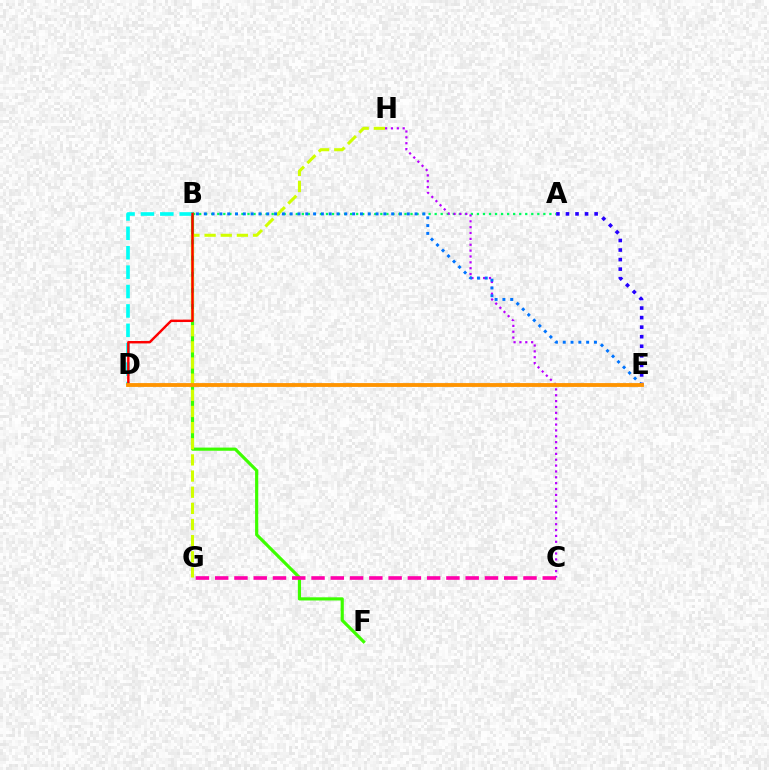{('A', 'B'): [{'color': '#00ff5c', 'line_style': 'dotted', 'thickness': 1.64}], ('C', 'H'): [{'color': '#b900ff', 'line_style': 'dotted', 'thickness': 1.59}], ('B', 'F'): [{'color': '#3dff00', 'line_style': 'solid', 'thickness': 2.28}], ('A', 'E'): [{'color': '#2500ff', 'line_style': 'dotted', 'thickness': 2.6}], ('G', 'H'): [{'color': '#d1ff00', 'line_style': 'dashed', 'thickness': 2.19}], ('C', 'G'): [{'color': '#ff00ac', 'line_style': 'dashed', 'thickness': 2.62}], ('B', 'E'): [{'color': '#0074ff', 'line_style': 'dotted', 'thickness': 2.12}], ('B', 'D'): [{'color': '#00fff6', 'line_style': 'dashed', 'thickness': 2.63}, {'color': '#ff0000', 'line_style': 'solid', 'thickness': 1.74}], ('D', 'E'): [{'color': '#ff9400', 'line_style': 'solid', 'thickness': 2.76}]}